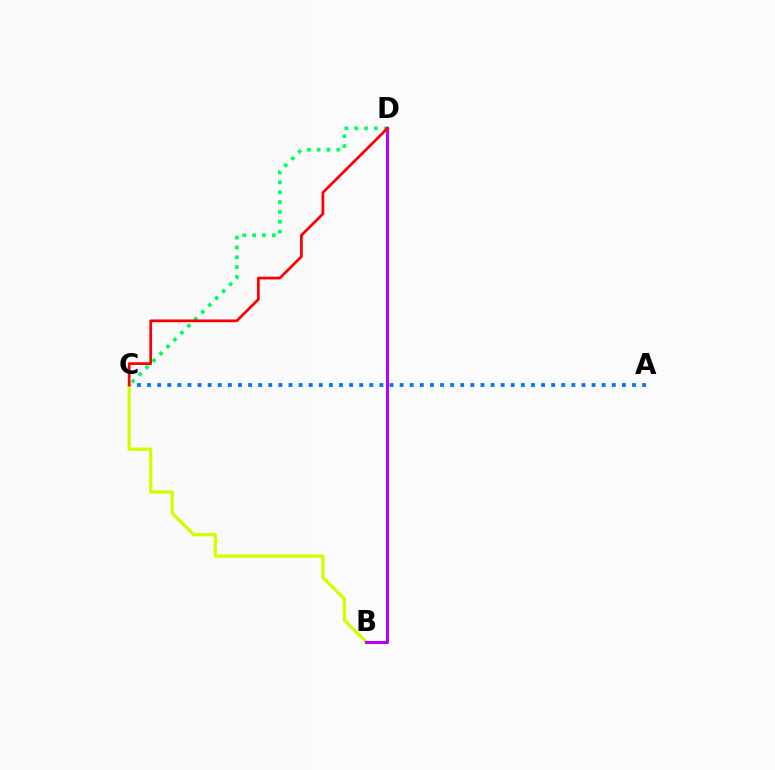{('A', 'C'): [{'color': '#0074ff', 'line_style': 'dotted', 'thickness': 2.74}], ('B', 'C'): [{'color': '#d1ff00', 'line_style': 'solid', 'thickness': 2.37}], ('C', 'D'): [{'color': '#00ff5c', 'line_style': 'dotted', 'thickness': 2.67}, {'color': '#ff0000', 'line_style': 'solid', 'thickness': 1.98}], ('B', 'D'): [{'color': '#b900ff', 'line_style': 'solid', 'thickness': 2.18}]}